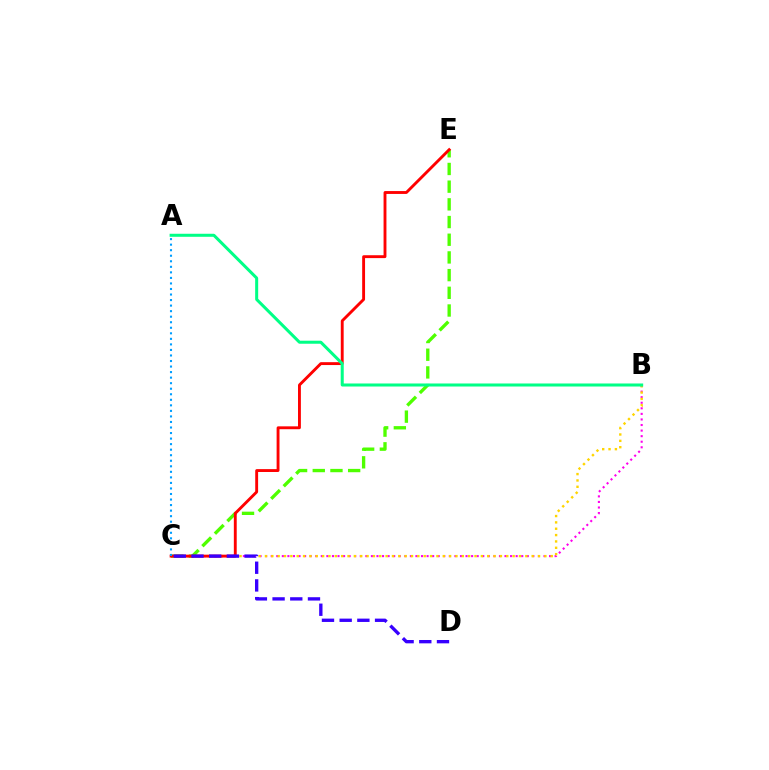{('B', 'C'): [{'color': '#ff00ed', 'line_style': 'dotted', 'thickness': 1.51}, {'color': '#ffd500', 'line_style': 'dotted', 'thickness': 1.73}], ('C', 'E'): [{'color': '#4fff00', 'line_style': 'dashed', 'thickness': 2.4}, {'color': '#ff0000', 'line_style': 'solid', 'thickness': 2.07}], ('C', 'D'): [{'color': '#3700ff', 'line_style': 'dashed', 'thickness': 2.4}], ('A', 'B'): [{'color': '#00ff86', 'line_style': 'solid', 'thickness': 2.18}], ('A', 'C'): [{'color': '#009eff', 'line_style': 'dotted', 'thickness': 1.51}]}